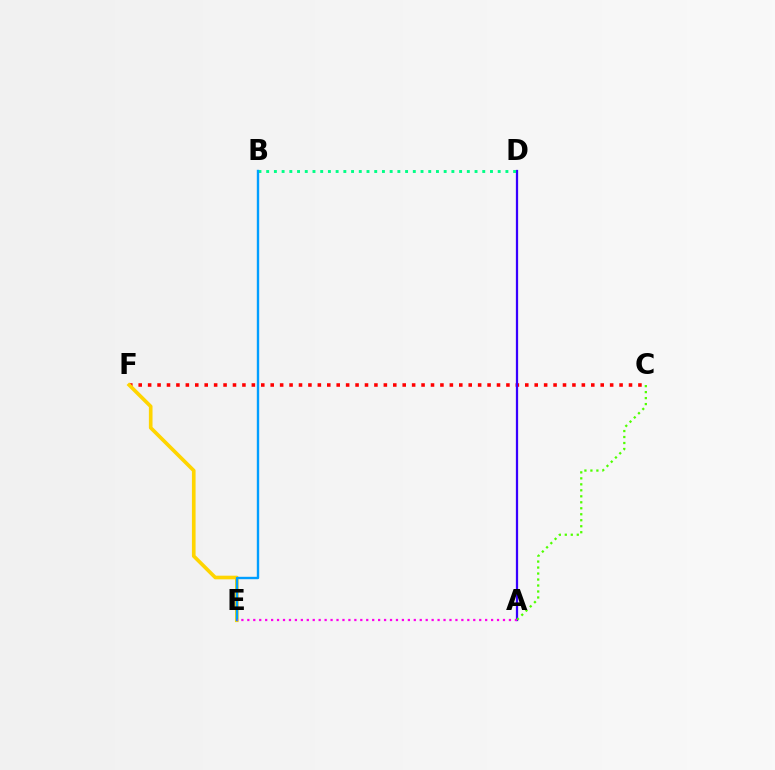{('C', 'F'): [{'color': '#ff0000', 'line_style': 'dotted', 'thickness': 2.56}], ('E', 'F'): [{'color': '#ffd500', 'line_style': 'solid', 'thickness': 2.63}], ('A', 'D'): [{'color': '#3700ff', 'line_style': 'solid', 'thickness': 1.63}], ('A', 'C'): [{'color': '#4fff00', 'line_style': 'dotted', 'thickness': 1.63}], ('B', 'D'): [{'color': '#00ff86', 'line_style': 'dotted', 'thickness': 2.1}], ('B', 'E'): [{'color': '#009eff', 'line_style': 'solid', 'thickness': 1.72}], ('A', 'E'): [{'color': '#ff00ed', 'line_style': 'dotted', 'thickness': 1.62}]}